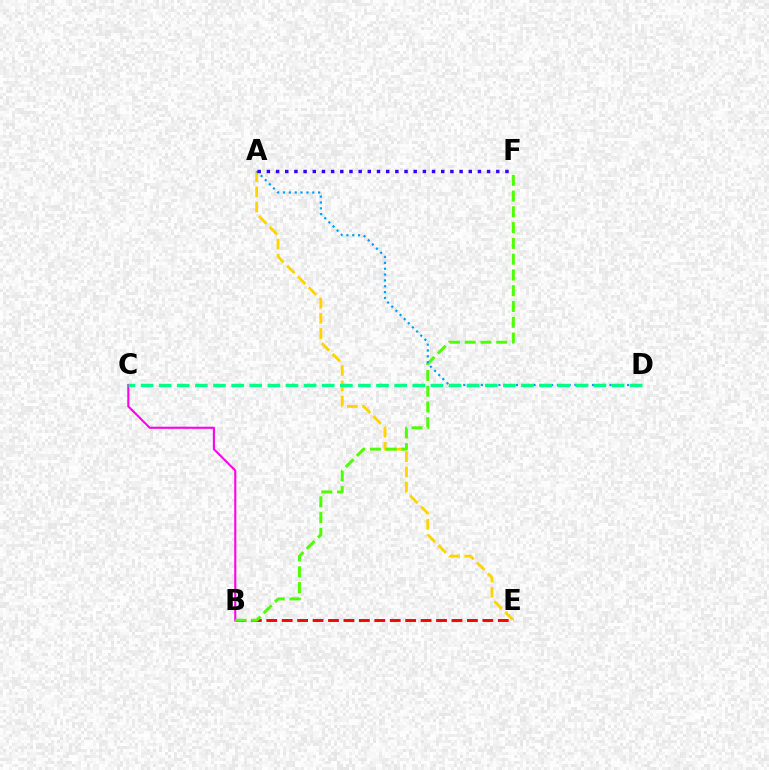{('B', 'C'): [{'color': '#ff00ed', 'line_style': 'solid', 'thickness': 1.51}], ('B', 'E'): [{'color': '#ff0000', 'line_style': 'dashed', 'thickness': 2.1}], ('A', 'E'): [{'color': '#ffd500', 'line_style': 'dashed', 'thickness': 2.08}], ('B', 'F'): [{'color': '#4fff00', 'line_style': 'dashed', 'thickness': 2.14}], ('A', 'D'): [{'color': '#009eff', 'line_style': 'dotted', 'thickness': 1.59}], ('A', 'F'): [{'color': '#3700ff', 'line_style': 'dotted', 'thickness': 2.49}], ('C', 'D'): [{'color': '#00ff86', 'line_style': 'dashed', 'thickness': 2.46}]}